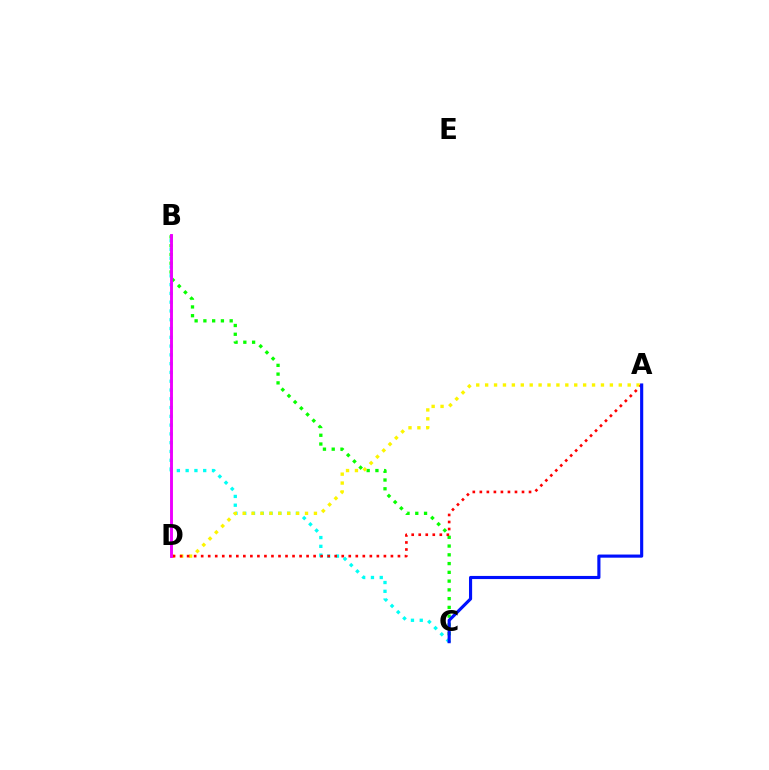{('B', 'C'): [{'color': '#08ff00', 'line_style': 'dotted', 'thickness': 2.38}, {'color': '#00fff6', 'line_style': 'dotted', 'thickness': 2.39}], ('A', 'D'): [{'color': '#fcf500', 'line_style': 'dotted', 'thickness': 2.42}, {'color': '#ff0000', 'line_style': 'dotted', 'thickness': 1.91}], ('B', 'D'): [{'color': '#ee00ff', 'line_style': 'solid', 'thickness': 2.09}], ('A', 'C'): [{'color': '#0010ff', 'line_style': 'solid', 'thickness': 2.26}]}